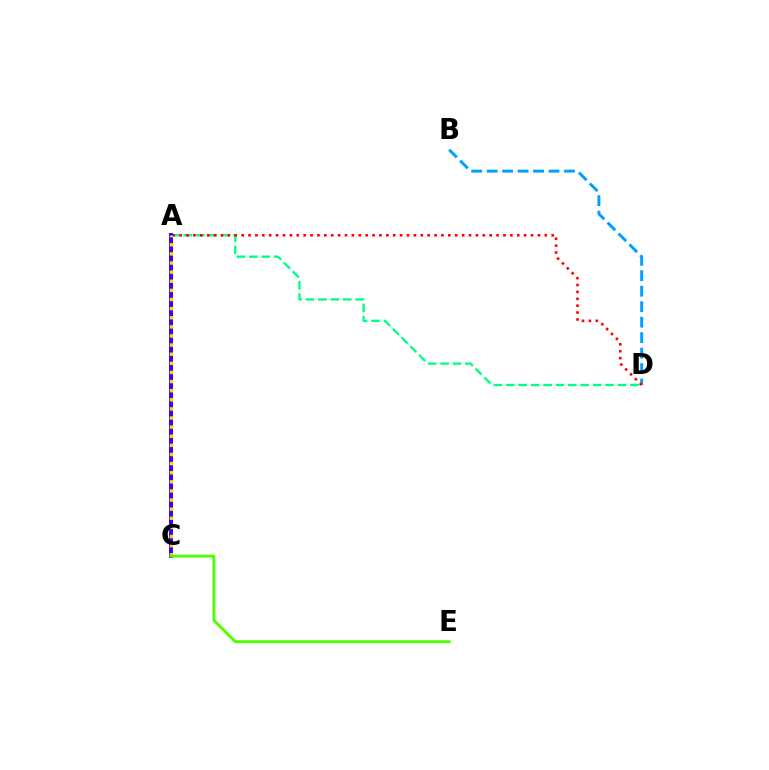{('A', 'C'): [{'color': '#ff00ed', 'line_style': 'solid', 'thickness': 1.6}, {'color': '#3700ff', 'line_style': 'solid', 'thickness': 2.83}, {'color': '#ffd500', 'line_style': 'dotted', 'thickness': 2.48}], ('A', 'D'): [{'color': '#00ff86', 'line_style': 'dashed', 'thickness': 1.69}, {'color': '#ff0000', 'line_style': 'dotted', 'thickness': 1.87}], ('B', 'D'): [{'color': '#009eff', 'line_style': 'dashed', 'thickness': 2.1}], ('C', 'E'): [{'color': '#4fff00', 'line_style': 'solid', 'thickness': 2.09}]}